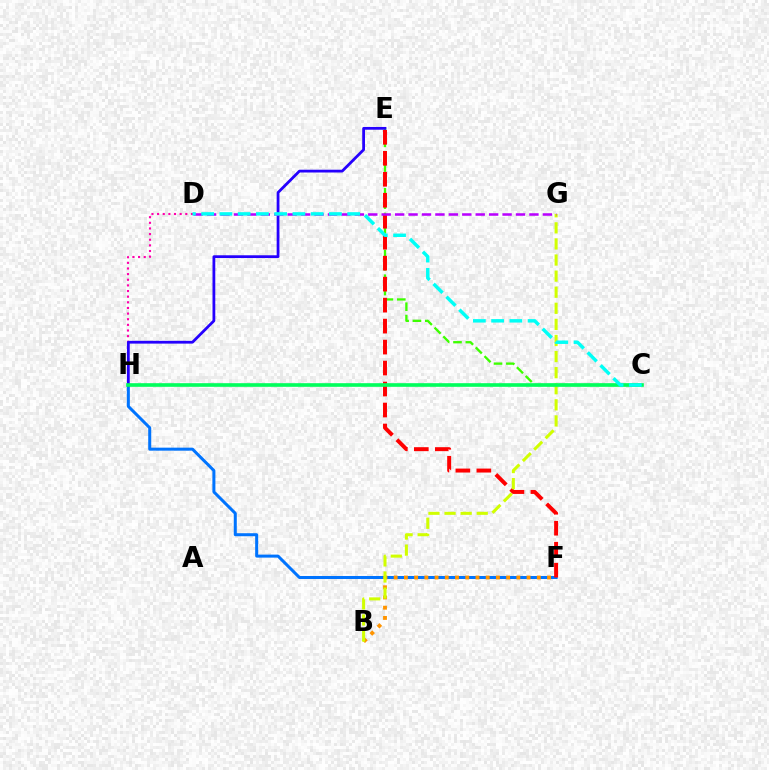{('F', 'H'): [{'color': '#0074ff', 'line_style': 'solid', 'thickness': 2.17}], ('B', 'F'): [{'color': '#ff9400', 'line_style': 'dotted', 'thickness': 2.78}], ('C', 'E'): [{'color': '#3dff00', 'line_style': 'dashed', 'thickness': 1.68}], ('E', 'F'): [{'color': '#ff0000', 'line_style': 'dashed', 'thickness': 2.85}], ('D', 'H'): [{'color': '#ff00ac', 'line_style': 'dotted', 'thickness': 1.53}], ('B', 'G'): [{'color': '#d1ff00', 'line_style': 'dashed', 'thickness': 2.19}], ('E', 'H'): [{'color': '#2500ff', 'line_style': 'solid', 'thickness': 2.0}], ('D', 'G'): [{'color': '#b900ff', 'line_style': 'dashed', 'thickness': 1.82}], ('C', 'H'): [{'color': '#00ff5c', 'line_style': 'solid', 'thickness': 2.62}], ('C', 'D'): [{'color': '#00fff6', 'line_style': 'dashed', 'thickness': 2.48}]}